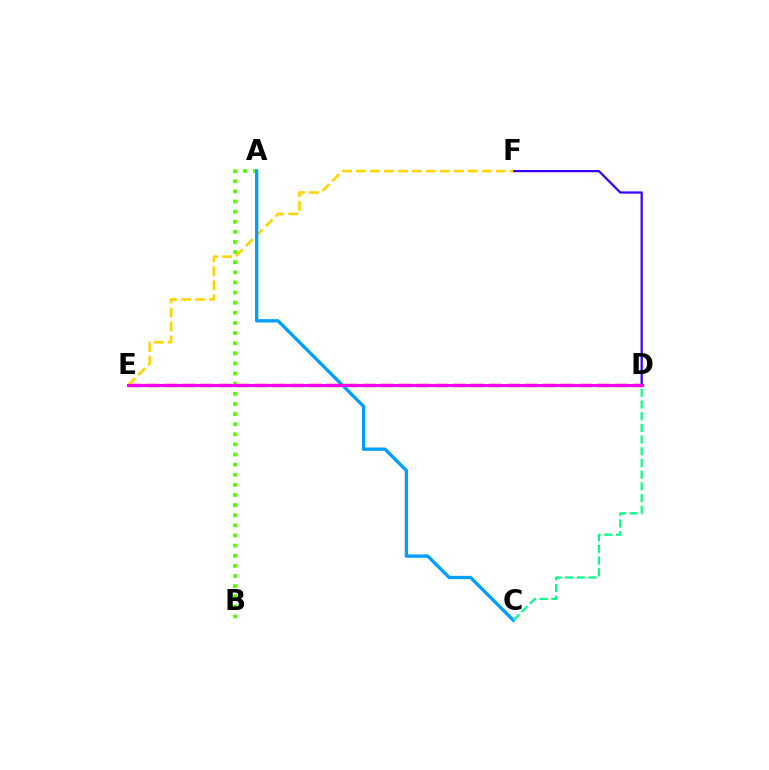{('D', 'F'): [{'color': '#3700ff', 'line_style': 'solid', 'thickness': 1.61}], ('D', 'E'): [{'color': '#ff0000', 'line_style': 'dashed', 'thickness': 2.45}, {'color': '#ff00ed', 'line_style': 'solid', 'thickness': 2.21}], ('A', 'B'): [{'color': '#4fff00', 'line_style': 'dotted', 'thickness': 2.75}], ('E', 'F'): [{'color': '#ffd500', 'line_style': 'dashed', 'thickness': 1.9}], ('A', 'C'): [{'color': '#009eff', 'line_style': 'solid', 'thickness': 2.39}], ('C', 'D'): [{'color': '#00ff86', 'line_style': 'dashed', 'thickness': 1.59}]}